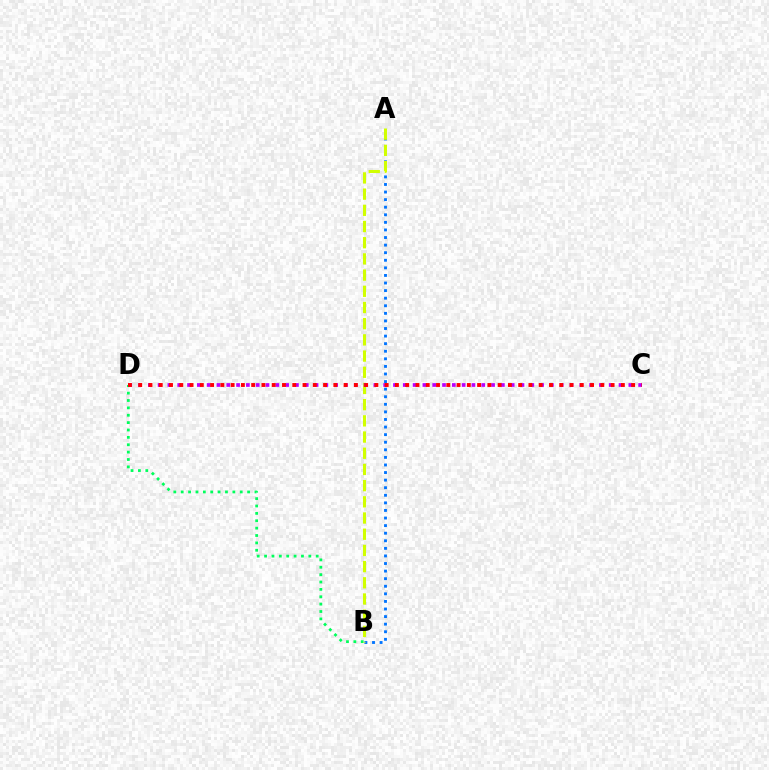{('A', 'B'): [{'color': '#0074ff', 'line_style': 'dotted', 'thickness': 2.06}, {'color': '#d1ff00', 'line_style': 'dashed', 'thickness': 2.2}], ('B', 'D'): [{'color': '#00ff5c', 'line_style': 'dotted', 'thickness': 2.0}], ('C', 'D'): [{'color': '#b900ff', 'line_style': 'dotted', 'thickness': 2.66}, {'color': '#ff0000', 'line_style': 'dotted', 'thickness': 2.79}]}